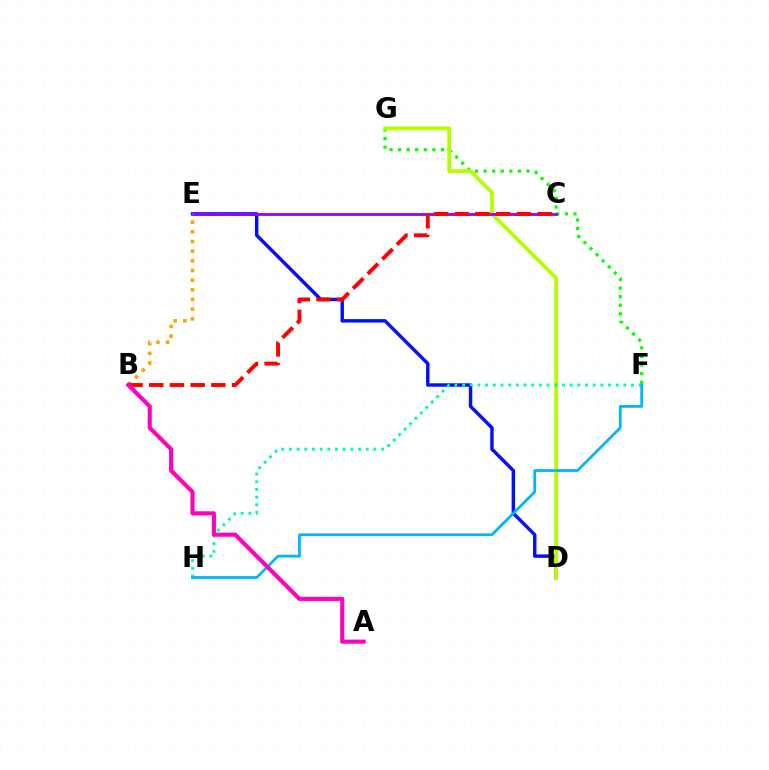{('D', 'E'): [{'color': '#0010ff', 'line_style': 'solid', 'thickness': 2.47}], ('F', 'G'): [{'color': '#08ff00', 'line_style': 'dotted', 'thickness': 2.33}], ('D', 'G'): [{'color': '#b3ff00', 'line_style': 'solid', 'thickness': 2.7}], ('C', 'E'): [{'color': '#9b00ff', 'line_style': 'solid', 'thickness': 2.04}], ('B', 'E'): [{'color': '#ffa500', 'line_style': 'dotted', 'thickness': 2.63}], ('F', 'H'): [{'color': '#00ff9d', 'line_style': 'dotted', 'thickness': 2.09}, {'color': '#00b5ff', 'line_style': 'solid', 'thickness': 1.97}], ('B', 'C'): [{'color': '#ff0000', 'line_style': 'dashed', 'thickness': 2.81}], ('A', 'B'): [{'color': '#ff00bd', 'line_style': 'solid', 'thickness': 2.96}]}